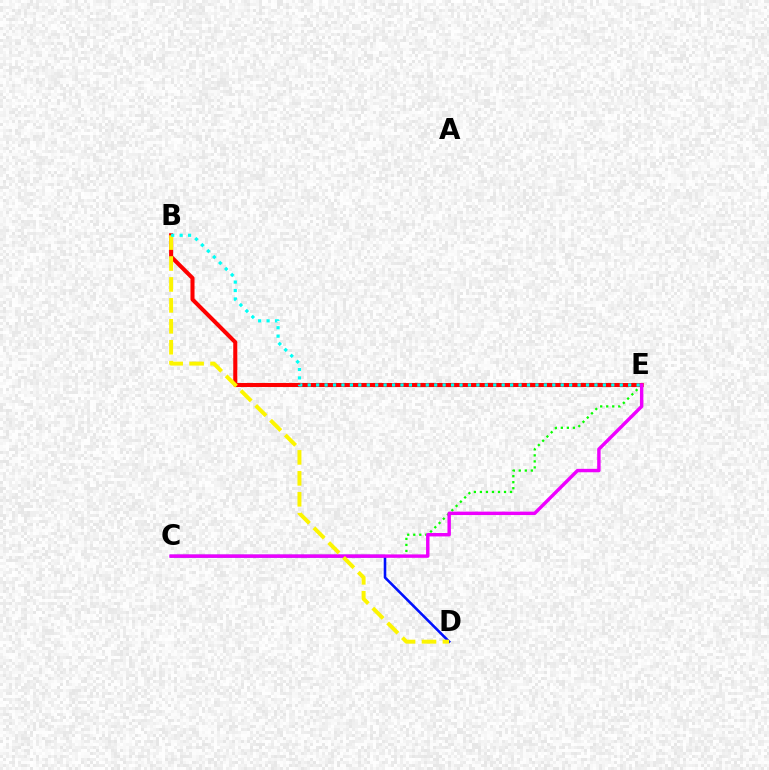{('C', 'D'): [{'color': '#0010ff', 'line_style': 'solid', 'thickness': 1.86}], ('B', 'E'): [{'color': '#ff0000', 'line_style': 'solid', 'thickness': 2.92}, {'color': '#00fff6', 'line_style': 'dotted', 'thickness': 2.29}], ('C', 'E'): [{'color': '#08ff00', 'line_style': 'dotted', 'thickness': 1.64}, {'color': '#ee00ff', 'line_style': 'solid', 'thickness': 2.46}], ('B', 'D'): [{'color': '#fcf500', 'line_style': 'dashed', 'thickness': 2.84}]}